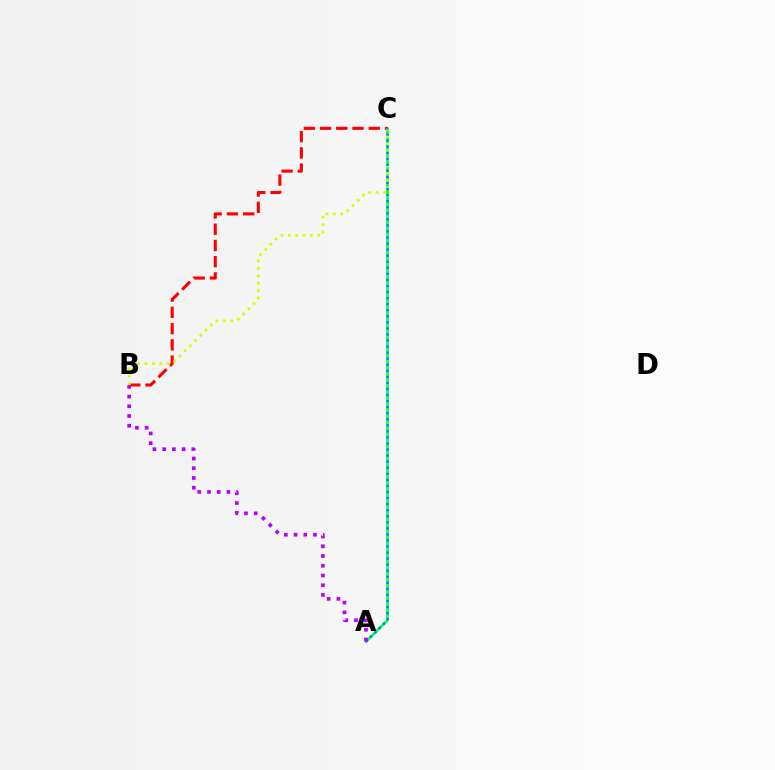{('A', 'C'): [{'color': '#00ff5c', 'line_style': 'solid', 'thickness': 1.95}, {'color': '#0074ff', 'line_style': 'dotted', 'thickness': 1.65}], ('B', 'C'): [{'color': '#ff0000', 'line_style': 'dashed', 'thickness': 2.21}, {'color': '#d1ff00', 'line_style': 'dotted', 'thickness': 2.0}], ('A', 'B'): [{'color': '#b900ff', 'line_style': 'dotted', 'thickness': 2.64}]}